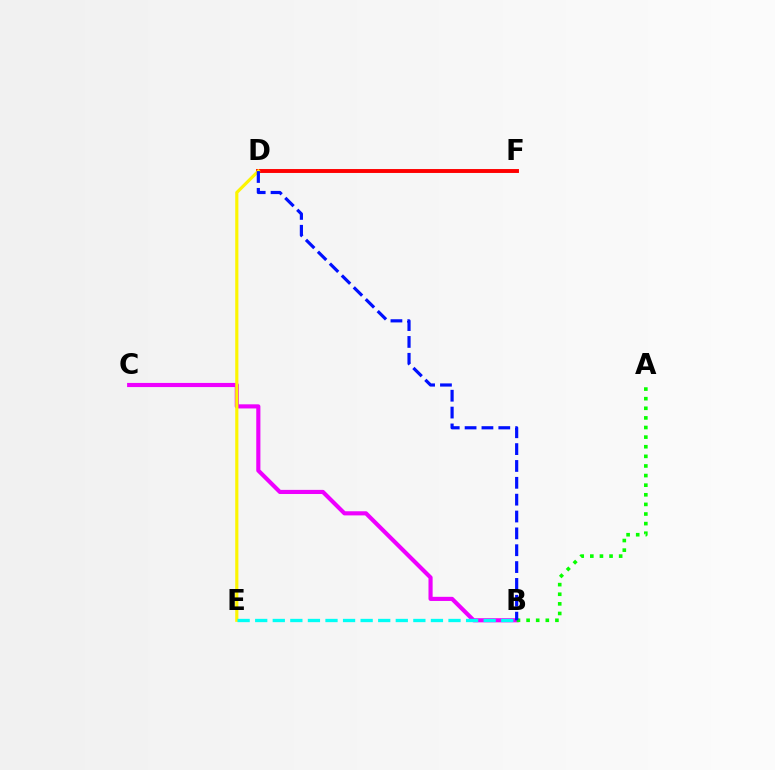{('B', 'C'): [{'color': '#ee00ff', 'line_style': 'solid', 'thickness': 2.98}], ('D', 'F'): [{'color': '#ff0000', 'line_style': 'solid', 'thickness': 2.82}], ('D', 'E'): [{'color': '#fcf500', 'line_style': 'solid', 'thickness': 2.27}], ('A', 'B'): [{'color': '#08ff00', 'line_style': 'dotted', 'thickness': 2.61}], ('B', 'D'): [{'color': '#0010ff', 'line_style': 'dashed', 'thickness': 2.29}], ('B', 'E'): [{'color': '#00fff6', 'line_style': 'dashed', 'thickness': 2.39}]}